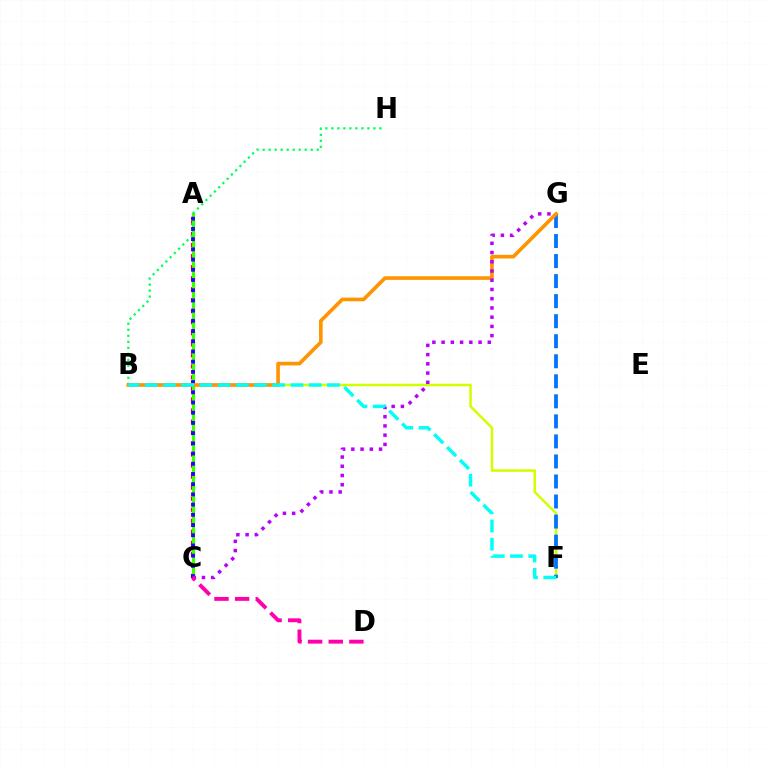{('A', 'C'): [{'color': '#ff0000', 'line_style': 'dotted', 'thickness': 3.0}, {'color': '#3dff00', 'line_style': 'solid', 'thickness': 2.26}, {'color': '#2500ff', 'line_style': 'dotted', 'thickness': 2.77}], ('B', 'F'): [{'color': '#d1ff00', 'line_style': 'solid', 'thickness': 1.8}, {'color': '#00fff6', 'line_style': 'dashed', 'thickness': 2.48}], ('B', 'H'): [{'color': '#00ff5c', 'line_style': 'dotted', 'thickness': 1.63}], ('F', 'G'): [{'color': '#0074ff', 'line_style': 'dashed', 'thickness': 2.72}], ('B', 'G'): [{'color': '#ff9400', 'line_style': 'solid', 'thickness': 2.61}], ('C', 'G'): [{'color': '#b900ff', 'line_style': 'dotted', 'thickness': 2.51}], ('C', 'D'): [{'color': '#ff00ac', 'line_style': 'dashed', 'thickness': 2.8}]}